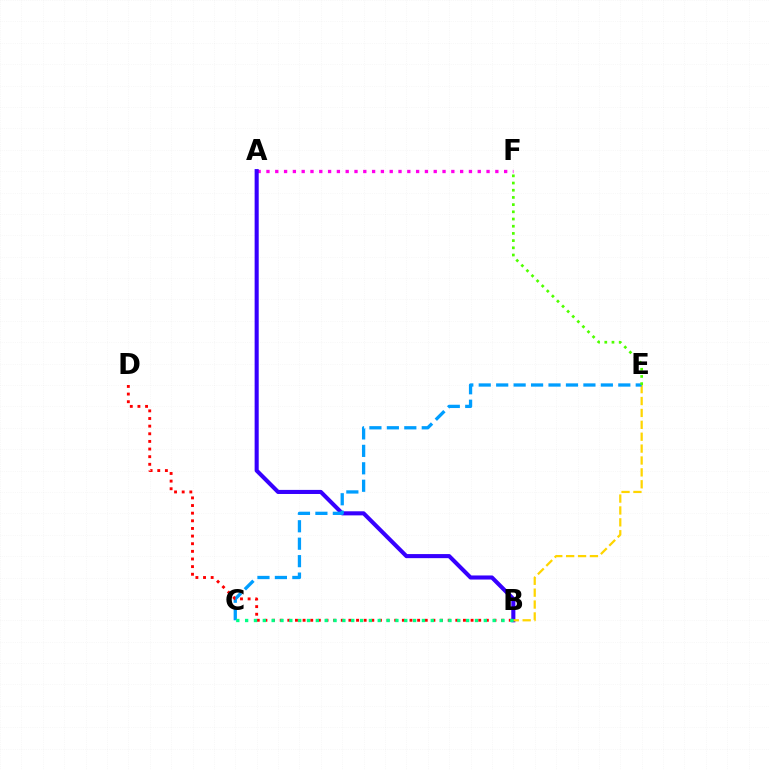{('A', 'F'): [{'color': '#ff00ed', 'line_style': 'dotted', 'thickness': 2.39}], ('A', 'B'): [{'color': '#3700ff', 'line_style': 'solid', 'thickness': 2.94}], ('B', 'E'): [{'color': '#ffd500', 'line_style': 'dashed', 'thickness': 1.62}], ('C', 'E'): [{'color': '#009eff', 'line_style': 'dashed', 'thickness': 2.37}], ('B', 'D'): [{'color': '#ff0000', 'line_style': 'dotted', 'thickness': 2.07}], ('E', 'F'): [{'color': '#4fff00', 'line_style': 'dotted', 'thickness': 1.96}], ('B', 'C'): [{'color': '#00ff86', 'line_style': 'dotted', 'thickness': 2.4}]}